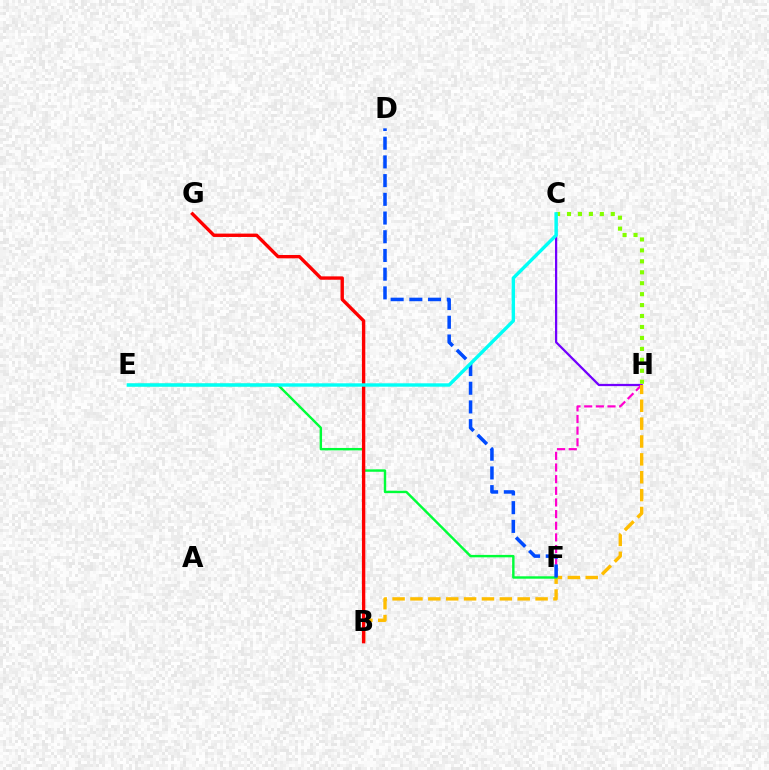{('C', 'H'): [{'color': '#7200ff', 'line_style': 'solid', 'thickness': 1.61}, {'color': '#84ff00', 'line_style': 'dotted', 'thickness': 2.97}], ('F', 'H'): [{'color': '#ff00cf', 'line_style': 'dashed', 'thickness': 1.58}], ('B', 'H'): [{'color': '#ffbd00', 'line_style': 'dashed', 'thickness': 2.43}], ('E', 'F'): [{'color': '#00ff39', 'line_style': 'solid', 'thickness': 1.74}], ('D', 'F'): [{'color': '#004bff', 'line_style': 'dashed', 'thickness': 2.54}], ('B', 'G'): [{'color': '#ff0000', 'line_style': 'solid', 'thickness': 2.42}], ('C', 'E'): [{'color': '#00fff6', 'line_style': 'solid', 'thickness': 2.44}]}